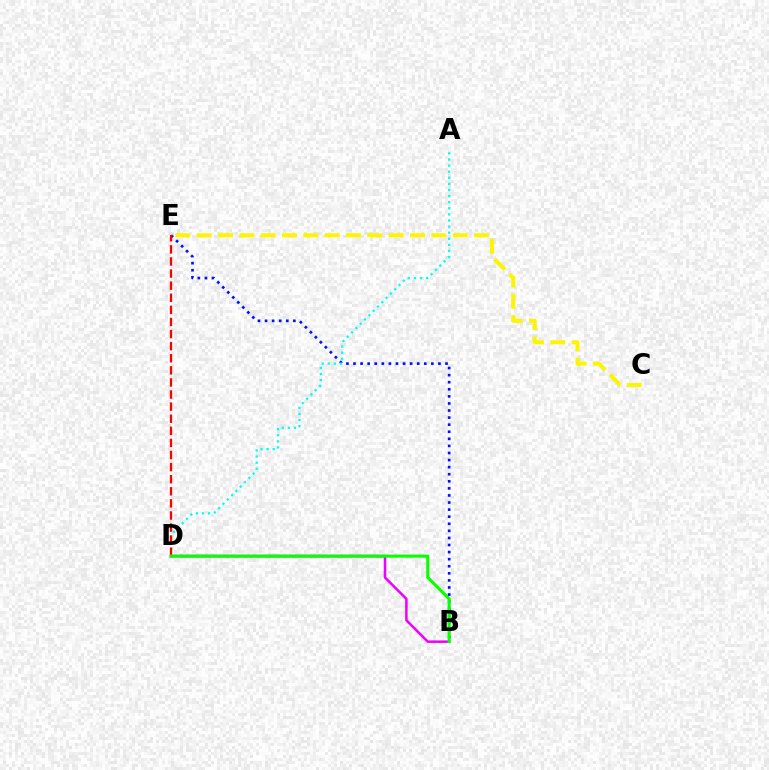{('B', 'E'): [{'color': '#0010ff', 'line_style': 'dotted', 'thickness': 1.92}], ('B', 'D'): [{'color': '#ee00ff', 'line_style': 'solid', 'thickness': 1.81}, {'color': '#08ff00', 'line_style': 'solid', 'thickness': 2.23}], ('C', 'E'): [{'color': '#fcf500', 'line_style': 'dashed', 'thickness': 2.9}], ('A', 'D'): [{'color': '#00fff6', 'line_style': 'dotted', 'thickness': 1.66}], ('D', 'E'): [{'color': '#ff0000', 'line_style': 'dashed', 'thickness': 1.64}]}